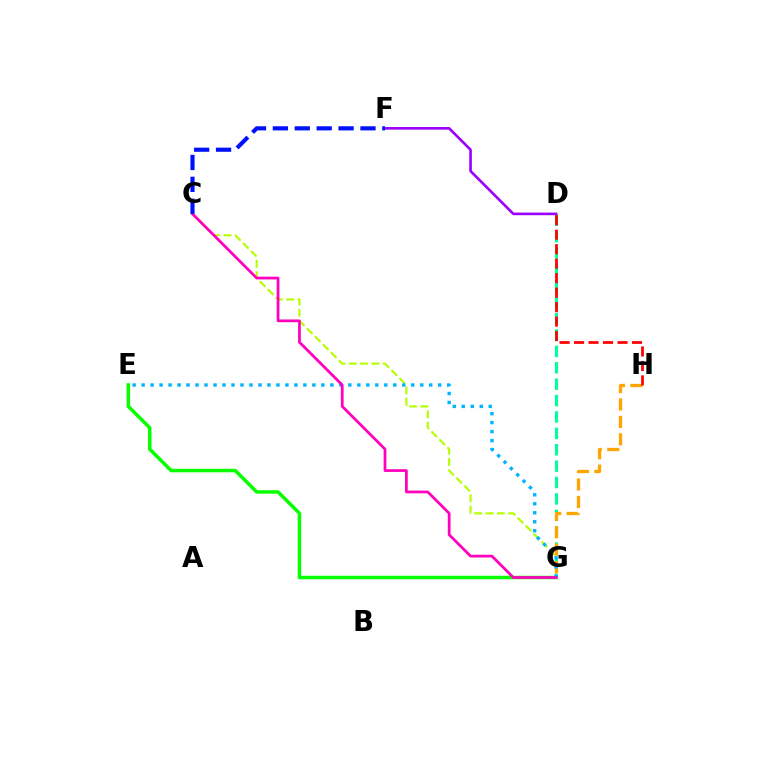{('C', 'G'): [{'color': '#b3ff00', 'line_style': 'dashed', 'thickness': 1.54}, {'color': '#ff00bd', 'line_style': 'solid', 'thickness': 1.98}], ('E', 'G'): [{'color': '#08ff00', 'line_style': 'solid', 'thickness': 2.52}, {'color': '#00b5ff', 'line_style': 'dotted', 'thickness': 2.44}], ('D', 'G'): [{'color': '#00ff9d', 'line_style': 'dashed', 'thickness': 2.23}], ('G', 'H'): [{'color': '#ffa500', 'line_style': 'dashed', 'thickness': 2.37}], ('D', 'F'): [{'color': '#9b00ff', 'line_style': 'solid', 'thickness': 1.89}], ('C', 'F'): [{'color': '#0010ff', 'line_style': 'dashed', 'thickness': 2.97}], ('D', 'H'): [{'color': '#ff0000', 'line_style': 'dashed', 'thickness': 1.97}]}